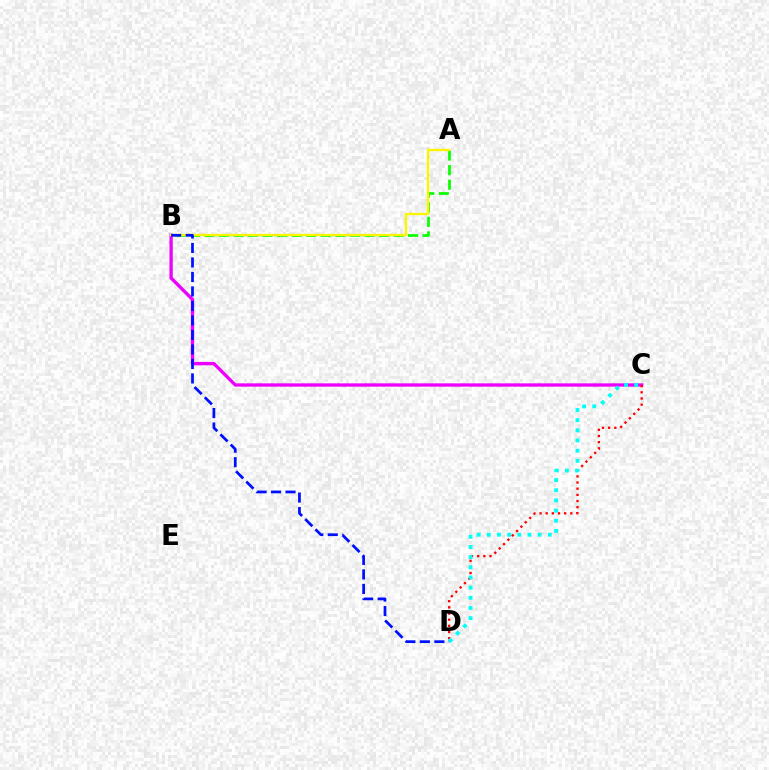{('A', 'B'): [{'color': '#08ff00', 'line_style': 'dashed', 'thickness': 1.98}, {'color': '#fcf500', 'line_style': 'solid', 'thickness': 1.68}], ('B', 'C'): [{'color': '#ee00ff', 'line_style': 'solid', 'thickness': 2.39}], ('C', 'D'): [{'color': '#ff0000', 'line_style': 'dotted', 'thickness': 1.67}, {'color': '#00fff6', 'line_style': 'dotted', 'thickness': 2.76}], ('B', 'D'): [{'color': '#0010ff', 'line_style': 'dashed', 'thickness': 1.97}]}